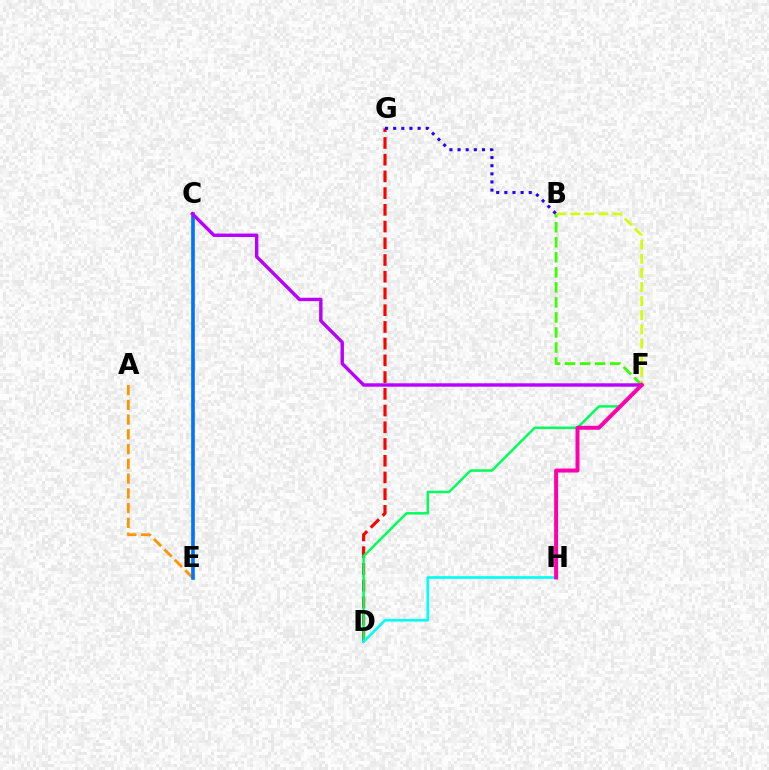{('A', 'E'): [{'color': '#ff9400', 'line_style': 'dashed', 'thickness': 2.01}], ('C', 'E'): [{'color': '#0074ff', 'line_style': 'solid', 'thickness': 2.63}], ('D', 'G'): [{'color': '#ff0000', 'line_style': 'dashed', 'thickness': 2.27}], ('B', 'F'): [{'color': '#3dff00', 'line_style': 'dashed', 'thickness': 2.04}, {'color': '#d1ff00', 'line_style': 'dashed', 'thickness': 1.92}], ('D', 'F'): [{'color': '#00ff5c', 'line_style': 'solid', 'thickness': 1.79}], ('B', 'G'): [{'color': '#2500ff', 'line_style': 'dotted', 'thickness': 2.21}], ('C', 'F'): [{'color': '#b900ff', 'line_style': 'solid', 'thickness': 2.46}], ('D', 'H'): [{'color': '#00fff6', 'line_style': 'solid', 'thickness': 1.91}], ('F', 'H'): [{'color': '#ff00ac', 'line_style': 'solid', 'thickness': 2.85}]}